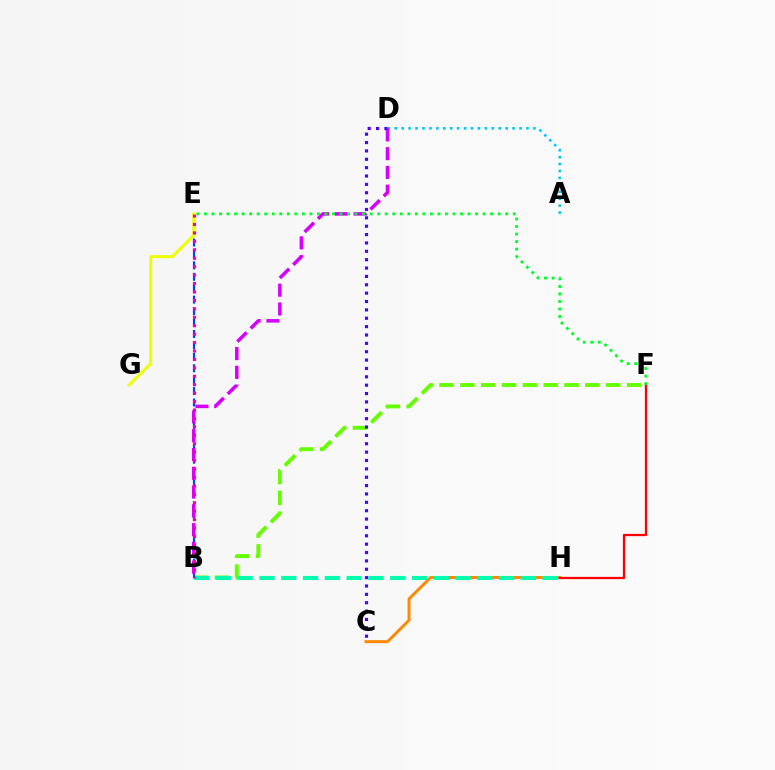{('B', 'F'): [{'color': '#66ff00', 'line_style': 'dashed', 'thickness': 2.83}], ('A', 'D'): [{'color': '#00c7ff', 'line_style': 'dotted', 'thickness': 1.88}], ('C', 'H'): [{'color': '#ff8800', 'line_style': 'solid', 'thickness': 2.13}], ('B', 'H'): [{'color': '#00ffaf', 'line_style': 'dashed', 'thickness': 2.96}], ('F', 'H'): [{'color': '#ff0000', 'line_style': 'solid', 'thickness': 1.63}], ('B', 'E'): [{'color': '#003fff', 'line_style': 'dashed', 'thickness': 1.55}, {'color': '#ff00a0', 'line_style': 'dotted', 'thickness': 2.29}], ('B', 'D'): [{'color': '#d600ff', 'line_style': 'dashed', 'thickness': 2.55}], ('C', 'D'): [{'color': '#4f00ff', 'line_style': 'dotted', 'thickness': 2.27}], ('E', 'G'): [{'color': '#eeff00', 'line_style': 'solid', 'thickness': 2.18}], ('E', 'F'): [{'color': '#00ff27', 'line_style': 'dotted', 'thickness': 2.05}]}